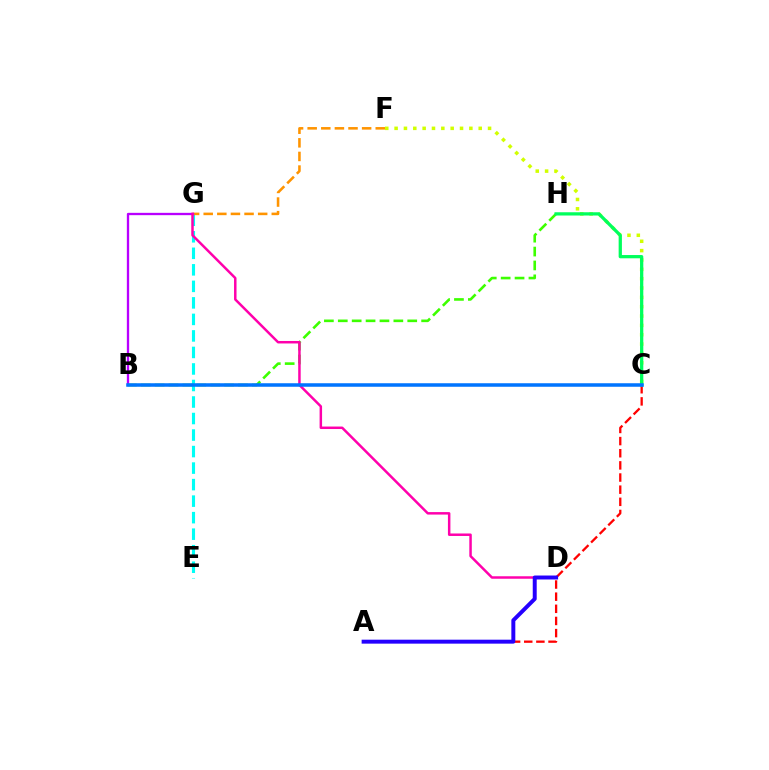{('E', 'G'): [{'color': '#00fff6', 'line_style': 'dashed', 'thickness': 2.24}], ('A', 'C'): [{'color': '#ff0000', 'line_style': 'dashed', 'thickness': 1.65}], ('F', 'G'): [{'color': '#ff9400', 'line_style': 'dashed', 'thickness': 1.85}], ('C', 'F'): [{'color': '#d1ff00', 'line_style': 'dotted', 'thickness': 2.54}], ('B', 'G'): [{'color': '#b900ff', 'line_style': 'solid', 'thickness': 1.67}], ('B', 'H'): [{'color': '#3dff00', 'line_style': 'dashed', 'thickness': 1.89}], ('C', 'H'): [{'color': '#00ff5c', 'line_style': 'solid', 'thickness': 2.35}], ('D', 'G'): [{'color': '#ff00ac', 'line_style': 'solid', 'thickness': 1.79}], ('A', 'D'): [{'color': '#2500ff', 'line_style': 'solid', 'thickness': 2.85}], ('B', 'C'): [{'color': '#0074ff', 'line_style': 'solid', 'thickness': 2.54}]}